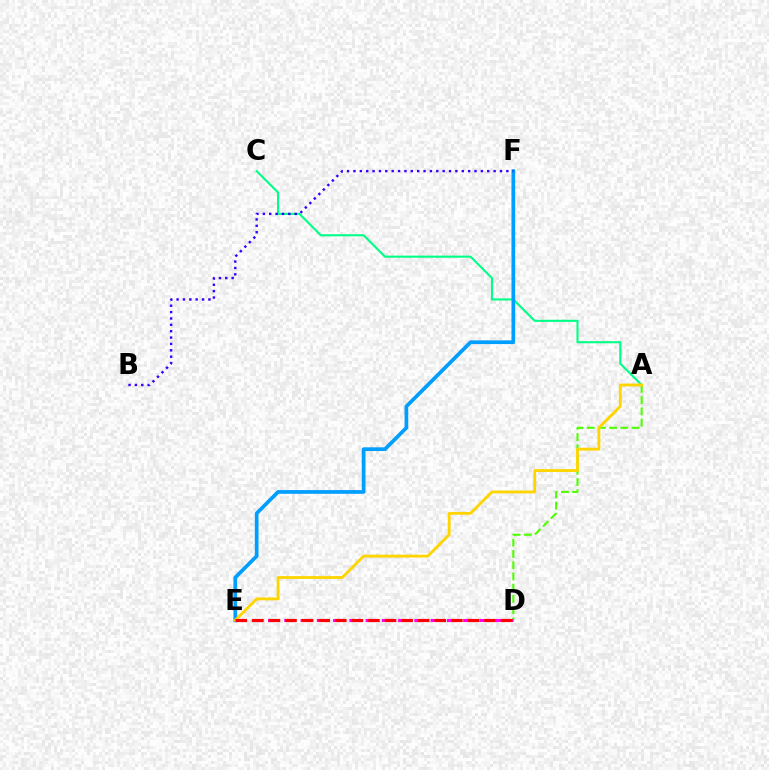{('A', 'D'): [{'color': '#4fff00', 'line_style': 'dashed', 'thickness': 1.53}], ('D', 'E'): [{'color': '#ff00ed', 'line_style': 'dashed', 'thickness': 2.21}, {'color': '#ff0000', 'line_style': 'dashed', 'thickness': 2.25}], ('A', 'C'): [{'color': '#00ff86', 'line_style': 'solid', 'thickness': 1.51}], ('E', 'F'): [{'color': '#009eff', 'line_style': 'solid', 'thickness': 2.67}], ('B', 'F'): [{'color': '#3700ff', 'line_style': 'dotted', 'thickness': 1.73}], ('A', 'E'): [{'color': '#ffd500', 'line_style': 'solid', 'thickness': 2.04}]}